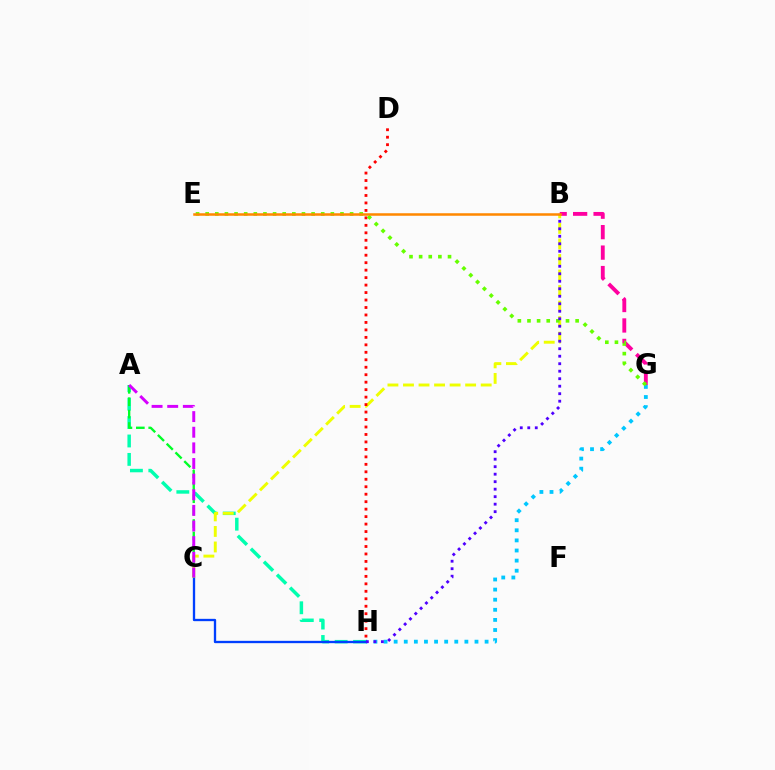{('A', 'H'): [{'color': '#00ffaf', 'line_style': 'dashed', 'thickness': 2.5}], ('B', 'G'): [{'color': '#ff00a0', 'line_style': 'dashed', 'thickness': 2.78}], ('G', 'H'): [{'color': '#00c7ff', 'line_style': 'dotted', 'thickness': 2.75}], ('C', 'H'): [{'color': '#003fff', 'line_style': 'solid', 'thickness': 1.67}], ('A', 'C'): [{'color': '#00ff27', 'line_style': 'dashed', 'thickness': 1.68}, {'color': '#d600ff', 'line_style': 'dashed', 'thickness': 2.12}], ('B', 'C'): [{'color': '#eeff00', 'line_style': 'dashed', 'thickness': 2.11}], ('D', 'H'): [{'color': '#ff0000', 'line_style': 'dotted', 'thickness': 2.03}], ('E', 'G'): [{'color': '#66ff00', 'line_style': 'dotted', 'thickness': 2.62}], ('B', 'H'): [{'color': '#4f00ff', 'line_style': 'dotted', 'thickness': 2.04}], ('B', 'E'): [{'color': '#ff8800', 'line_style': 'solid', 'thickness': 1.82}]}